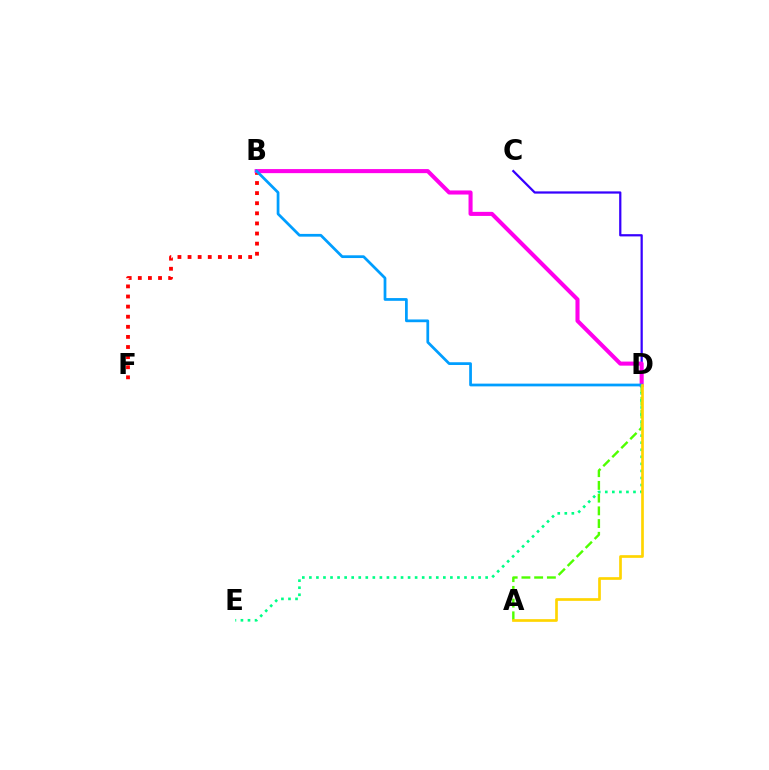{('A', 'D'): [{'color': '#4fff00', 'line_style': 'dashed', 'thickness': 1.73}, {'color': '#ffd500', 'line_style': 'solid', 'thickness': 1.93}], ('B', 'F'): [{'color': '#ff0000', 'line_style': 'dotted', 'thickness': 2.75}], ('C', 'D'): [{'color': '#3700ff', 'line_style': 'solid', 'thickness': 1.61}], ('B', 'D'): [{'color': '#ff00ed', 'line_style': 'solid', 'thickness': 2.93}, {'color': '#009eff', 'line_style': 'solid', 'thickness': 1.97}], ('D', 'E'): [{'color': '#00ff86', 'line_style': 'dotted', 'thickness': 1.92}]}